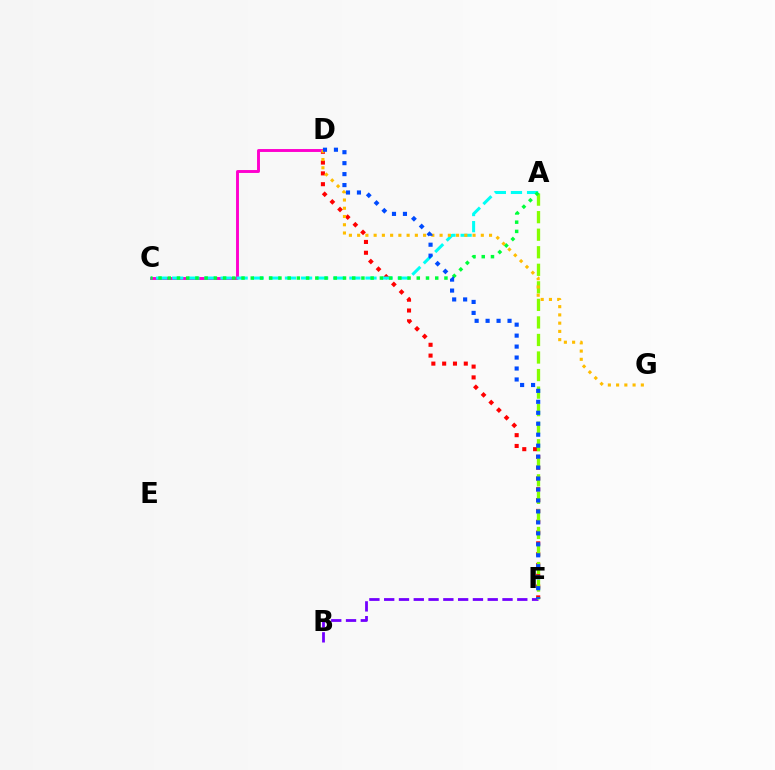{('D', 'F'): [{'color': '#ff0000', 'line_style': 'dotted', 'thickness': 2.94}, {'color': '#004bff', 'line_style': 'dotted', 'thickness': 2.98}], ('C', 'D'): [{'color': '#ff00cf', 'line_style': 'solid', 'thickness': 2.1}], ('B', 'F'): [{'color': '#7200ff', 'line_style': 'dashed', 'thickness': 2.01}], ('A', 'C'): [{'color': '#00fff6', 'line_style': 'dashed', 'thickness': 2.19}, {'color': '#00ff39', 'line_style': 'dotted', 'thickness': 2.51}], ('A', 'F'): [{'color': '#84ff00', 'line_style': 'dashed', 'thickness': 2.38}], ('D', 'G'): [{'color': '#ffbd00', 'line_style': 'dotted', 'thickness': 2.24}]}